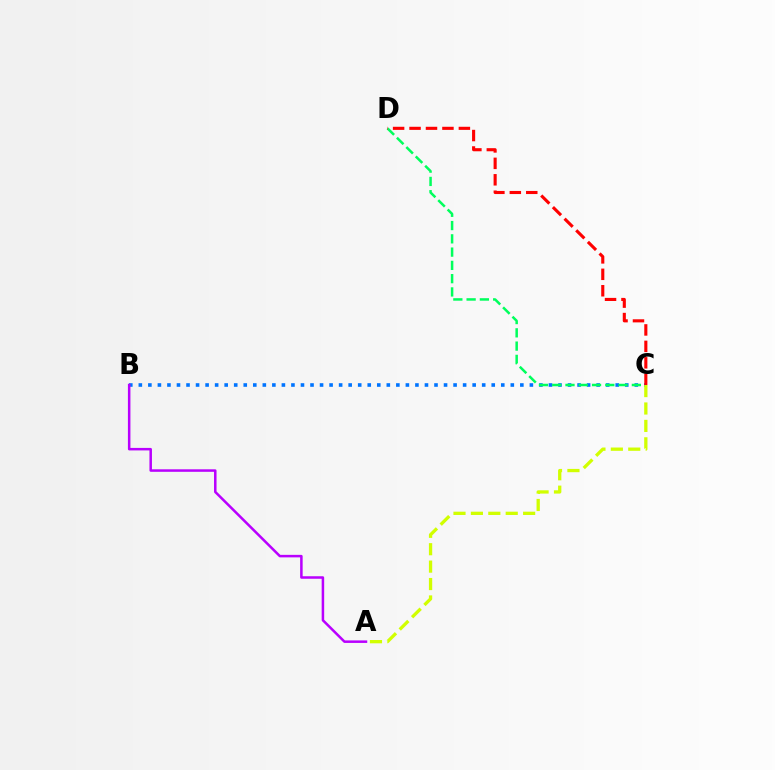{('B', 'C'): [{'color': '#0074ff', 'line_style': 'dotted', 'thickness': 2.59}], ('A', 'B'): [{'color': '#b900ff', 'line_style': 'solid', 'thickness': 1.81}], ('C', 'D'): [{'color': '#00ff5c', 'line_style': 'dashed', 'thickness': 1.8}, {'color': '#ff0000', 'line_style': 'dashed', 'thickness': 2.23}], ('A', 'C'): [{'color': '#d1ff00', 'line_style': 'dashed', 'thickness': 2.37}]}